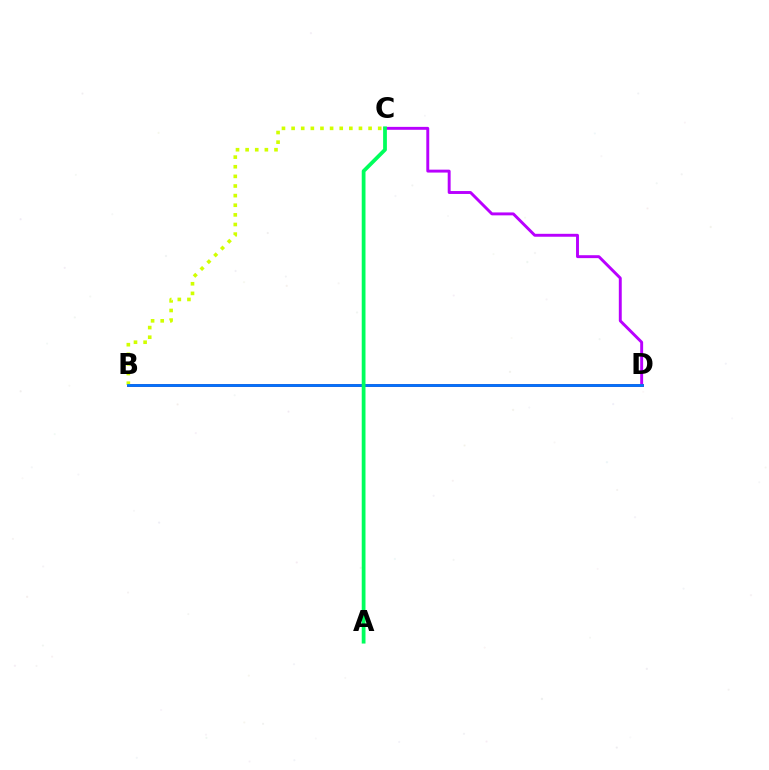{('C', 'D'): [{'color': '#b900ff', 'line_style': 'solid', 'thickness': 2.1}], ('B', 'D'): [{'color': '#ff0000', 'line_style': 'solid', 'thickness': 2.07}, {'color': '#0074ff', 'line_style': 'solid', 'thickness': 2.04}], ('B', 'C'): [{'color': '#d1ff00', 'line_style': 'dotted', 'thickness': 2.61}], ('A', 'C'): [{'color': '#00ff5c', 'line_style': 'solid', 'thickness': 2.71}]}